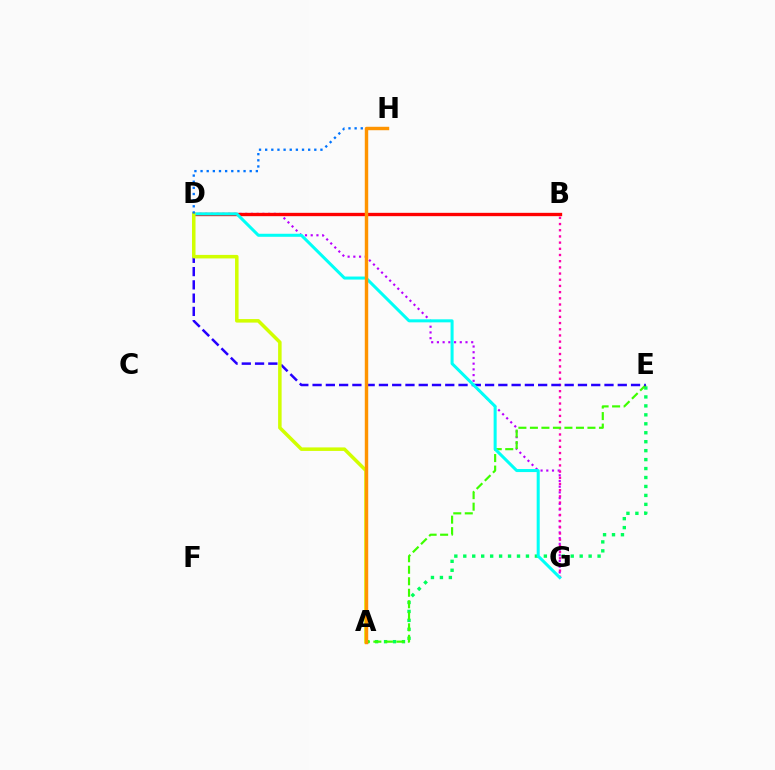{('A', 'E'): [{'color': '#00ff5c', 'line_style': 'dotted', 'thickness': 2.43}, {'color': '#3dff00', 'line_style': 'dashed', 'thickness': 1.56}], ('D', 'G'): [{'color': '#b900ff', 'line_style': 'dotted', 'thickness': 1.55}, {'color': '#00fff6', 'line_style': 'solid', 'thickness': 2.18}], ('B', 'G'): [{'color': '#ff00ac', 'line_style': 'dotted', 'thickness': 1.68}], ('B', 'D'): [{'color': '#ff0000', 'line_style': 'solid', 'thickness': 2.4}], ('D', 'E'): [{'color': '#2500ff', 'line_style': 'dashed', 'thickness': 1.8}], ('A', 'D'): [{'color': '#d1ff00', 'line_style': 'solid', 'thickness': 2.53}], ('D', 'H'): [{'color': '#0074ff', 'line_style': 'dotted', 'thickness': 1.67}], ('A', 'H'): [{'color': '#ff9400', 'line_style': 'solid', 'thickness': 2.47}]}